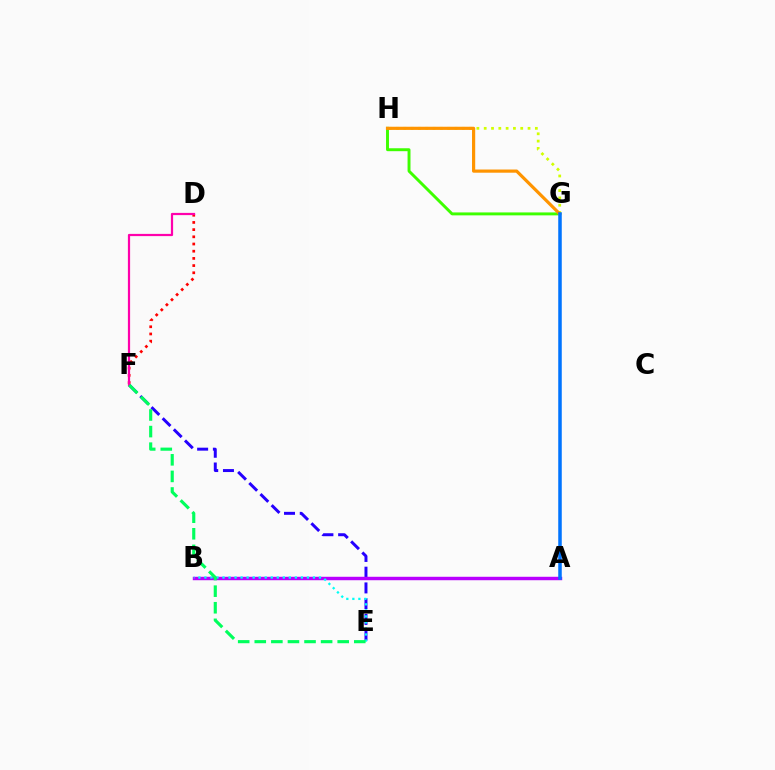{('E', 'F'): [{'color': '#2500ff', 'line_style': 'dashed', 'thickness': 2.14}, {'color': '#00ff5c', 'line_style': 'dashed', 'thickness': 2.25}], ('D', 'F'): [{'color': '#ff0000', 'line_style': 'dotted', 'thickness': 1.95}, {'color': '#ff00ac', 'line_style': 'solid', 'thickness': 1.6}], ('G', 'H'): [{'color': '#3dff00', 'line_style': 'solid', 'thickness': 2.11}, {'color': '#d1ff00', 'line_style': 'dotted', 'thickness': 1.99}, {'color': '#ff9400', 'line_style': 'solid', 'thickness': 2.29}], ('A', 'B'): [{'color': '#b900ff', 'line_style': 'solid', 'thickness': 2.48}], ('A', 'G'): [{'color': '#0074ff', 'line_style': 'solid', 'thickness': 2.53}], ('B', 'E'): [{'color': '#00fff6', 'line_style': 'dotted', 'thickness': 1.64}]}